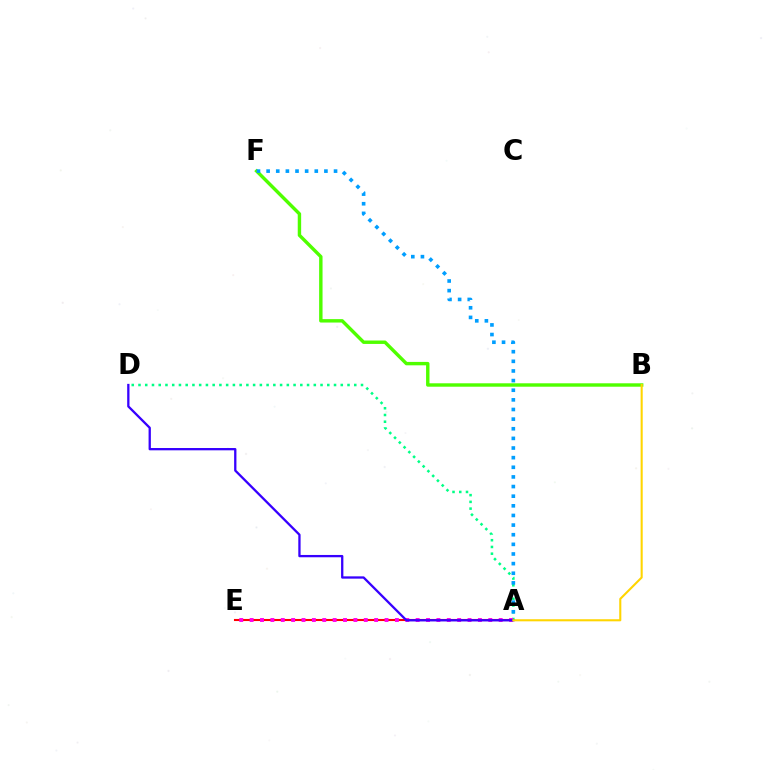{('A', 'E'): [{'color': '#ff0000', 'line_style': 'solid', 'thickness': 1.5}, {'color': '#ff00ed', 'line_style': 'dotted', 'thickness': 2.82}], ('B', 'F'): [{'color': '#4fff00', 'line_style': 'solid', 'thickness': 2.46}], ('A', 'D'): [{'color': '#00ff86', 'line_style': 'dotted', 'thickness': 1.83}, {'color': '#3700ff', 'line_style': 'solid', 'thickness': 1.65}], ('A', 'F'): [{'color': '#009eff', 'line_style': 'dotted', 'thickness': 2.62}], ('A', 'B'): [{'color': '#ffd500', 'line_style': 'solid', 'thickness': 1.5}]}